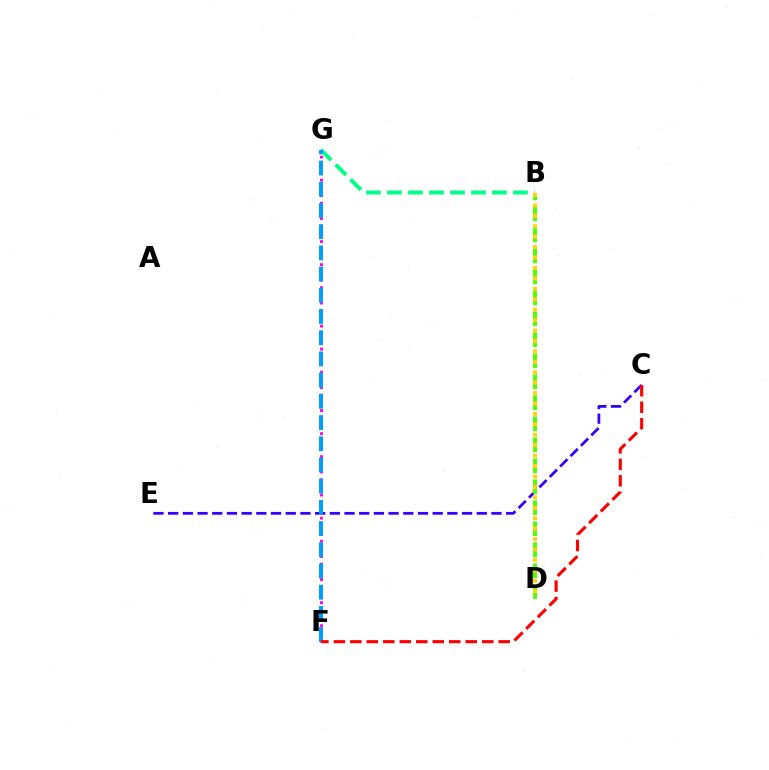{('B', 'G'): [{'color': '#00ff86', 'line_style': 'dashed', 'thickness': 2.85}], ('C', 'E'): [{'color': '#3700ff', 'line_style': 'dashed', 'thickness': 2.0}], ('F', 'G'): [{'color': '#ff00ed', 'line_style': 'dotted', 'thickness': 2.09}, {'color': '#009eff', 'line_style': 'dashed', 'thickness': 2.88}], ('B', 'D'): [{'color': '#4fff00', 'line_style': 'dashed', 'thickness': 2.85}, {'color': '#ffd500', 'line_style': 'dotted', 'thickness': 2.83}], ('C', 'F'): [{'color': '#ff0000', 'line_style': 'dashed', 'thickness': 2.24}]}